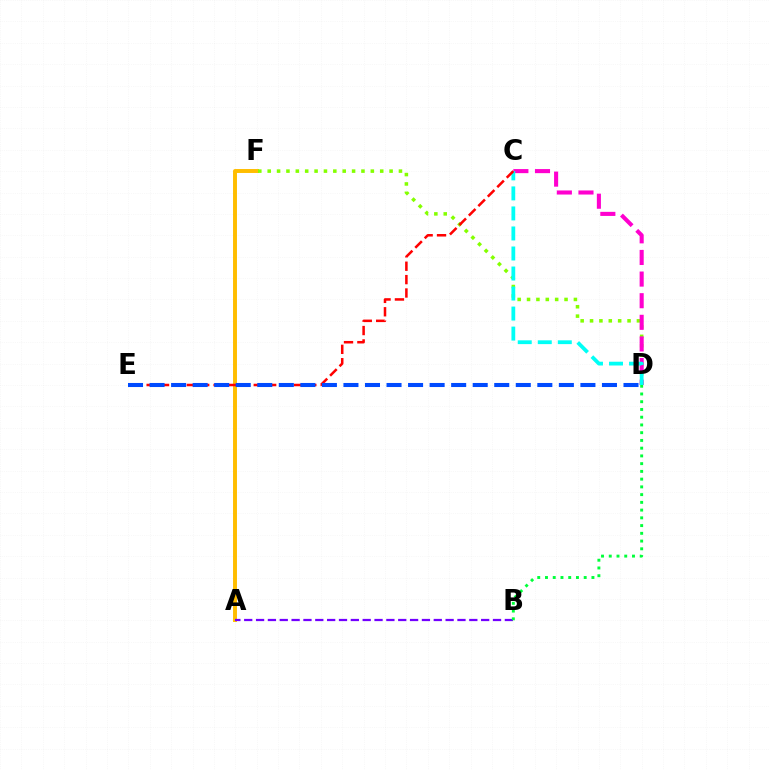{('A', 'F'): [{'color': '#ffbd00', 'line_style': 'solid', 'thickness': 2.84}], ('D', 'F'): [{'color': '#84ff00', 'line_style': 'dotted', 'thickness': 2.55}], ('C', 'D'): [{'color': '#ff00cf', 'line_style': 'dashed', 'thickness': 2.94}, {'color': '#00fff6', 'line_style': 'dashed', 'thickness': 2.72}], ('A', 'B'): [{'color': '#7200ff', 'line_style': 'dashed', 'thickness': 1.61}], ('B', 'D'): [{'color': '#00ff39', 'line_style': 'dotted', 'thickness': 2.1}], ('C', 'E'): [{'color': '#ff0000', 'line_style': 'dashed', 'thickness': 1.82}], ('D', 'E'): [{'color': '#004bff', 'line_style': 'dashed', 'thickness': 2.93}]}